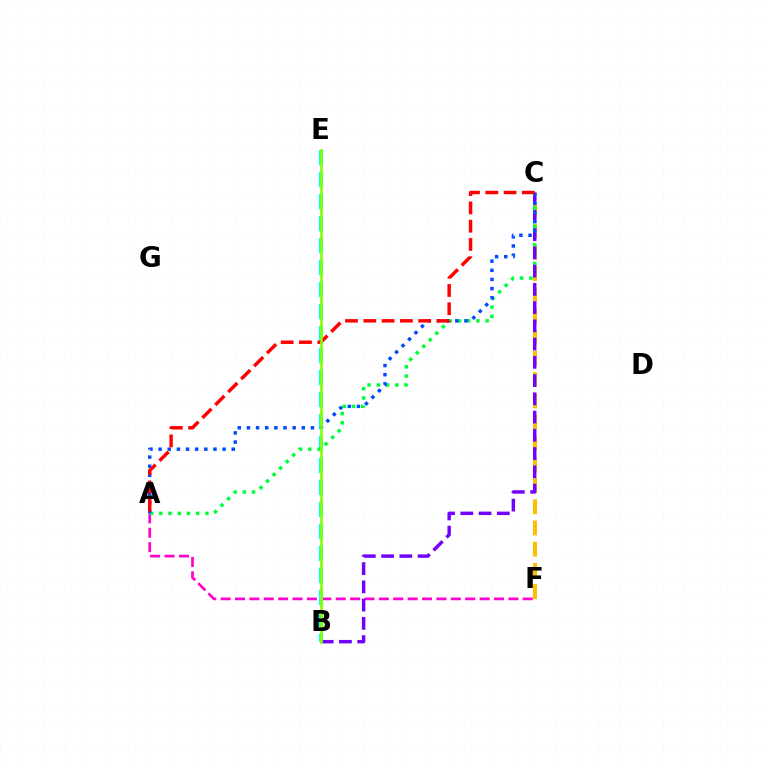{('A', 'F'): [{'color': '#ff00cf', 'line_style': 'dashed', 'thickness': 1.95}], ('B', 'E'): [{'color': '#00fff6', 'line_style': 'dashed', 'thickness': 2.99}, {'color': '#84ff00', 'line_style': 'solid', 'thickness': 1.9}], ('C', 'F'): [{'color': '#ffbd00', 'line_style': 'dashed', 'thickness': 2.88}], ('A', 'C'): [{'color': '#00ff39', 'line_style': 'dotted', 'thickness': 2.51}, {'color': '#004bff', 'line_style': 'dotted', 'thickness': 2.48}, {'color': '#ff0000', 'line_style': 'dashed', 'thickness': 2.48}], ('B', 'C'): [{'color': '#7200ff', 'line_style': 'dashed', 'thickness': 2.48}]}